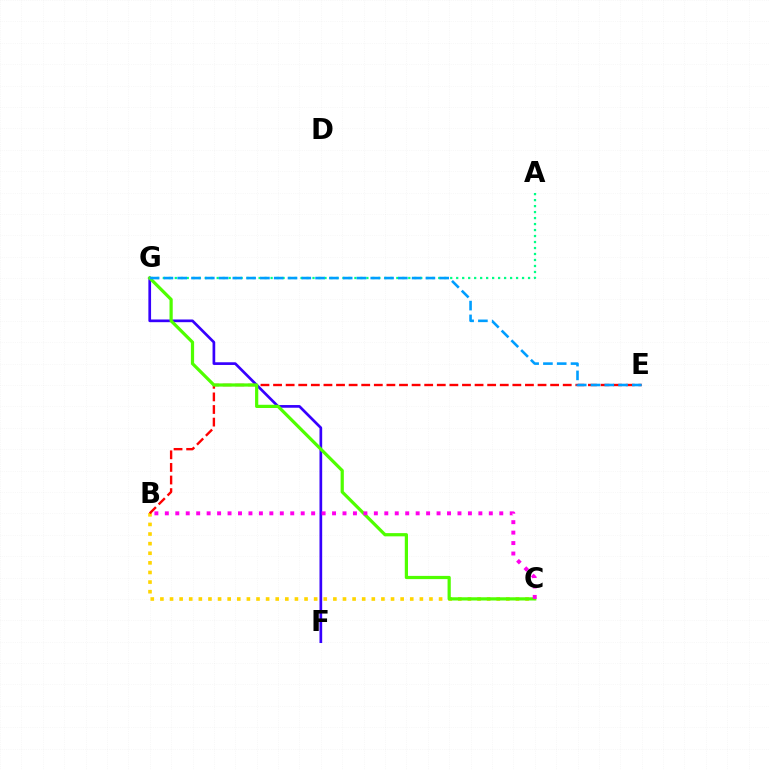{('B', 'C'): [{'color': '#ffd500', 'line_style': 'dotted', 'thickness': 2.61}, {'color': '#ff00ed', 'line_style': 'dotted', 'thickness': 2.84}], ('B', 'E'): [{'color': '#ff0000', 'line_style': 'dashed', 'thickness': 1.71}], ('F', 'G'): [{'color': '#3700ff', 'line_style': 'solid', 'thickness': 1.94}], ('C', 'G'): [{'color': '#4fff00', 'line_style': 'solid', 'thickness': 2.32}], ('A', 'G'): [{'color': '#00ff86', 'line_style': 'dotted', 'thickness': 1.63}], ('E', 'G'): [{'color': '#009eff', 'line_style': 'dashed', 'thickness': 1.87}]}